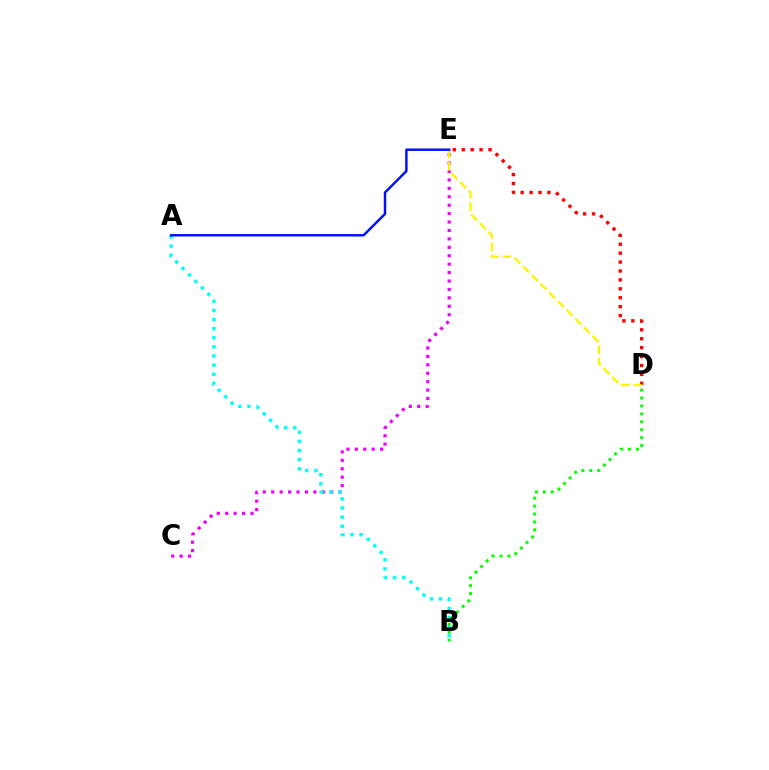{('C', 'E'): [{'color': '#ee00ff', 'line_style': 'dotted', 'thickness': 2.29}], ('A', 'B'): [{'color': '#00fff6', 'line_style': 'dotted', 'thickness': 2.48}], ('B', 'D'): [{'color': '#08ff00', 'line_style': 'dotted', 'thickness': 2.15}], ('D', 'E'): [{'color': '#ff0000', 'line_style': 'dotted', 'thickness': 2.42}, {'color': '#fcf500', 'line_style': 'dashed', 'thickness': 1.67}], ('A', 'E'): [{'color': '#0010ff', 'line_style': 'solid', 'thickness': 1.76}]}